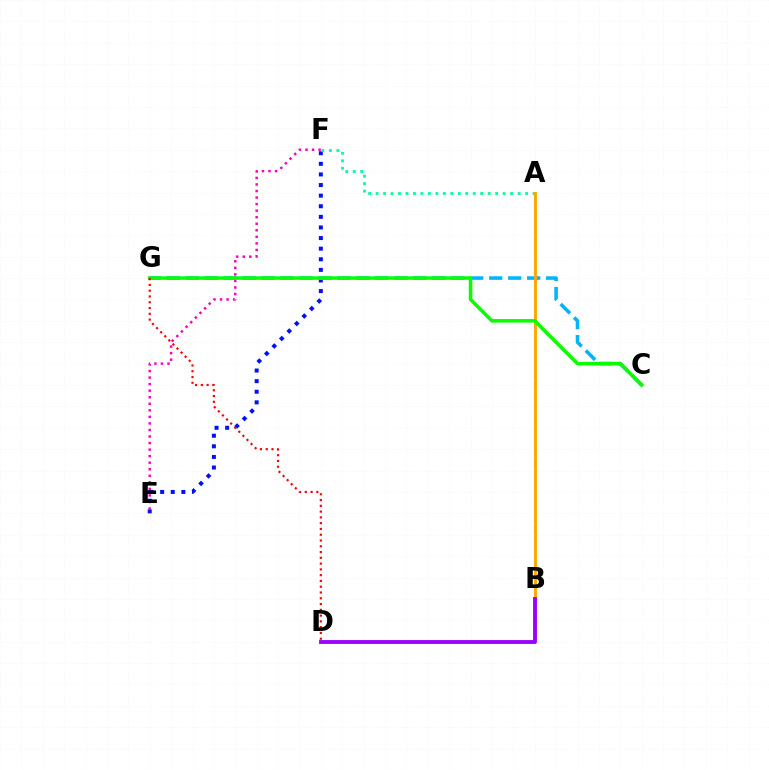{('E', 'F'): [{'color': '#0010ff', 'line_style': 'dotted', 'thickness': 2.88}, {'color': '#ff00bd', 'line_style': 'dotted', 'thickness': 1.78}], ('A', 'B'): [{'color': '#b3ff00', 'line_style': 'dashed', 'thickness': 1.51}, {'color': '#ffa500', 'line_style': 'solid', 'thickness': 2.05}], ('A', 'F'): [{'color': '#00ff9d', 'line_style': 'dotted', 'thickness': 2.03}], ('C', 'G'): [{'color': '#00b5ff', 'line_style': 'dashed', 'thickness': 2.58}, {'color': '#08ff00', 'line_style': 'solid', 'thickness': 2.55}], ('D', 'G'): [{'color': '#ff0000', 'line_style': 'dotted', 'thickness': 1.57}], ('B', 'D'): [{'color': '#9b00ff', 'line_style': 'solid', 'thickness': 2.77}]}